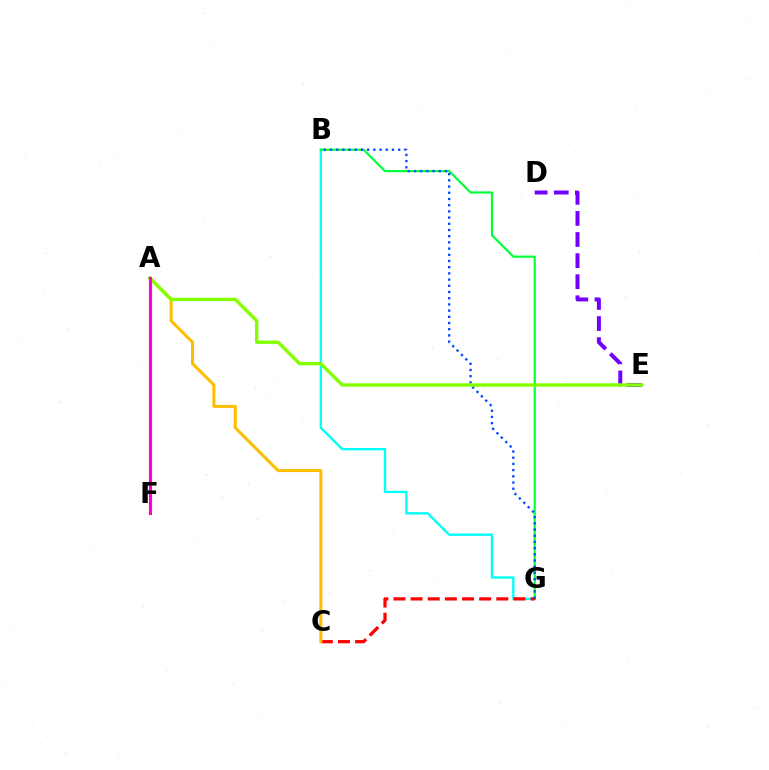{('B', 'G'): [{'color': '#00fff6', 'line_style': 'solid', 'thickness': 1.69}, {'color': '#00ff39', 'line_style': 'solid', 'thickness': 1.57}, {'color': '#004bff', 'line_style': 'dotted', 'thickness': 1.69}], ('C', 'G'): [{'color': '#ff0000', 'line_style': 'dashed', 'thickness': 2.33}], ('D', 'E'): [{'color': '#7200ff', 'line_style': 'dashed', 'thickness': 2.86}], ('A', 'C'): [{'color': '#ffbd00', 'line_style': 'solid', 'thickness': 2.17}], ('A', 'E'): [{'color': '#84ff00', 'line_style': 'solid', 'thickness': 2.45}], ('A', 'F'): [{'color': '#ff00cf', 'line_style': 'solid', 'thickness': 2.25}]}